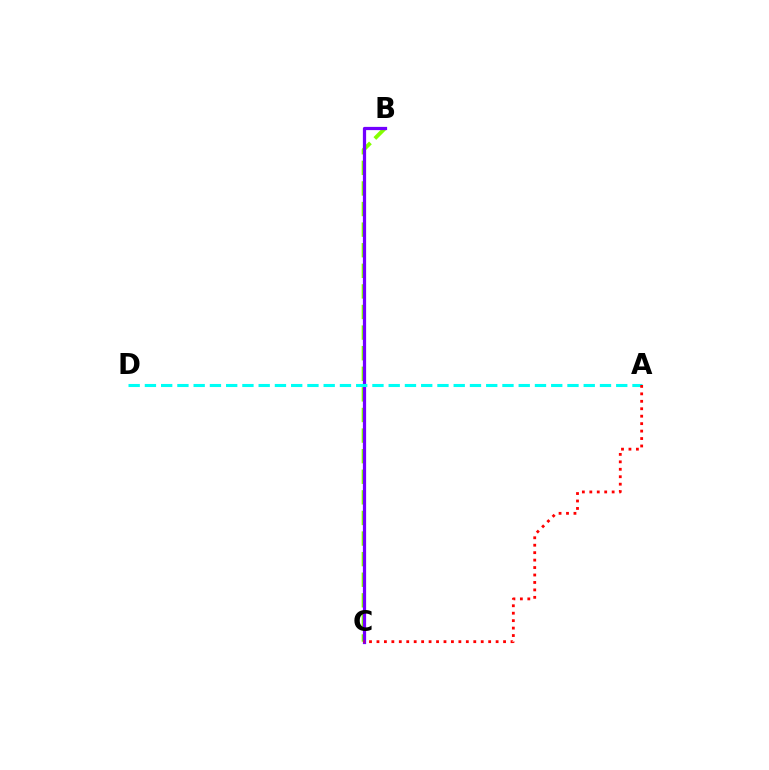{('B', 'C'): [{'color': '#84ff00', 'line_style': 'dashed', 'thickness': 2.8}, {'color': '#7200ff', 'line_style': 'solid', 'thickness': 2.32}], ('A', 'D'): [{'color': '#00fff6', 'line_style': 'dashed', 'thickness': 2.21}], ('A', 'C'): [{'color': '#ff0000', 'line_style': 'dotted', 'thickness': 2.02}]}